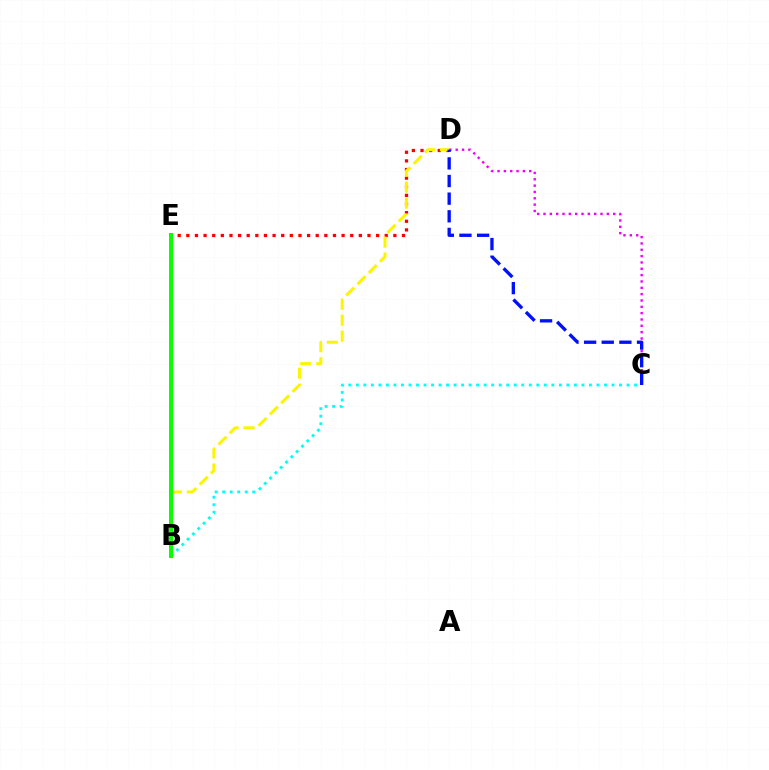{('C', 'D'): [{'color': '#ee00ff', 'line_style': 'dotted', 'thickness': 1.72}, {'color': '#0010ff', 'line_style': 'dashed', 'thickness': 2.4}], ('D', 'E'): [{'color': '#ff0000', 'line_style': 'dotted', 'thickness': 2.34}], ('B', 'D'): [{'color': '#fcf500', 'line_style': 'dashed', 'thickness': 2.17}], ('B', 'C'): [{'color': '#00fff6', 'line_style': 'dotted', 'thickness': 2.04}], ('B', 'E'): [{'color': '#08ff00', 'line_style': 'solid', 'thickness': 2.86}]}